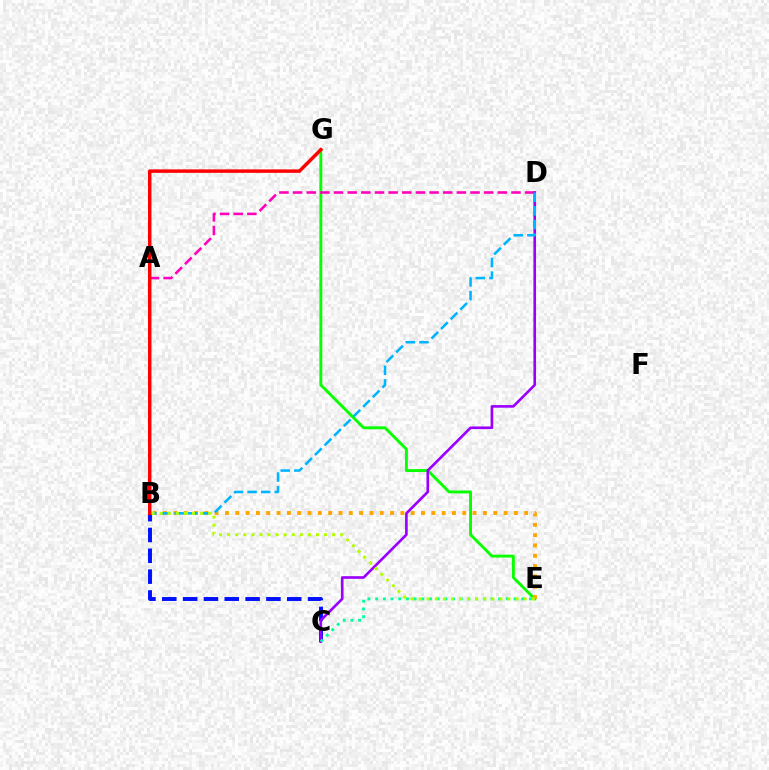{('E', 'G'): [{'color': '#08ff00', 'line_style': 'solid', 'thickness': 2.08}], ('B', 'C'): [{'color': '#0010ff', 'line_style': 'dashed', 'thickness': 2.83}], ('A', 'D'): [{'color': '#ff00bd', 'line_style': 'dashed', 'thickness': 1.85}], ('C', 'D'): [{'color': '#9b00ff', 'line_style': 'solid', 'thickness': 1.9}], ('B', 'E'): [{'color': '#ffa500', 'line_style': 'dotted', 'thickness': 2.8}, {'color': '#b3ff00', 'line_style': 'dotted', 'thickness': 2.19}], ('C', 'E'): [{'color': '#00ff9d', 'line_style': 'dotted', 'thickness': 2.09}], ('B', 'D'): [{'color': '#00b5ff', 'line_style': 'dashed', 'thickness': 1.85}], ('B', 'G'): [{'color': '#ff0000', 'line_style': 'solid', 'thickness': 2.49}]}